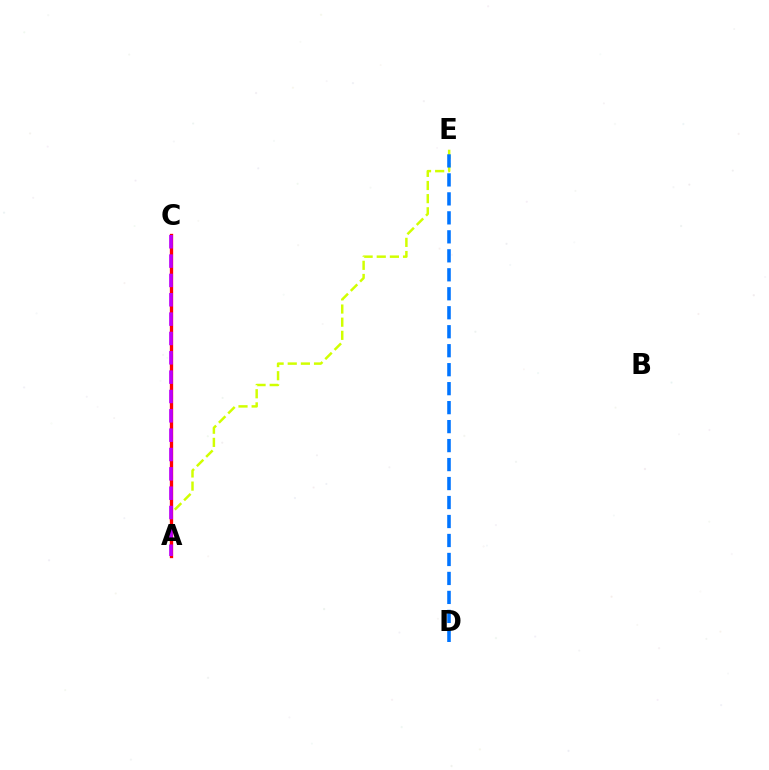{('A', 'C'): [{'color': '#00ff5c', 'line_style': 'dotted', 'thickness': 2.18}, {'color': '#ff0000', 'line_style': 'solid', 'thickness': 2.38}, {'color': '#b900ff', 'line_style': 'dashed', 'thickness': 2.63}], ('A', 'E'): [{'color': '#d1ff00', 'line_style': 'dashed', 'thickness': 1.79}], ('D', 'E'): [{'color': '#0074ff', 'line_style': 'dashed', 'thickness': 2.58}]}